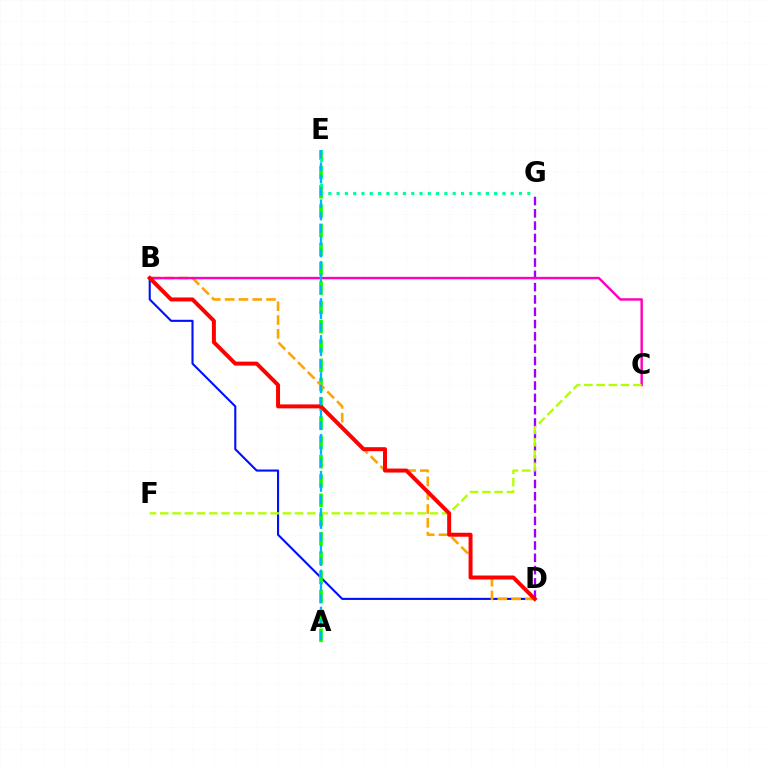{('B', 'D'): [{'color': '#0010ff', 'line_style': 'solid', 'thickness': 1.52}, {'color': '#ffa500', 'line_style': 'dashed', 'thickness': 1.88}, {'color': '#ff0000', 'line_style': 'solid', 'thickness': 2.86}], ('A', 'E'): [{'color': '#08ff00', 'line_style': 'dashed', 'thickness': 2.62}, {'color': '#00b5ff', 'line_style': 'dashed', 'thickness': 1.68}], ('E', 'G'): [{'color': '#00ff9d', 'line_style': 'dotted', 'thickness': 2.25}], ('D', 'G'): [{'color': '#9b00ff', 'line_style': 'dashed', 'thickness': 1.67}], ('B', 'C'): [{'color': '#ff00bd', 'line_style': 'solid', 'thickness': 1.75}], ('C', 'F'): [{'color': '#b3ff00', 'line_style': 'dashed', 'thickness': 1.67}]}